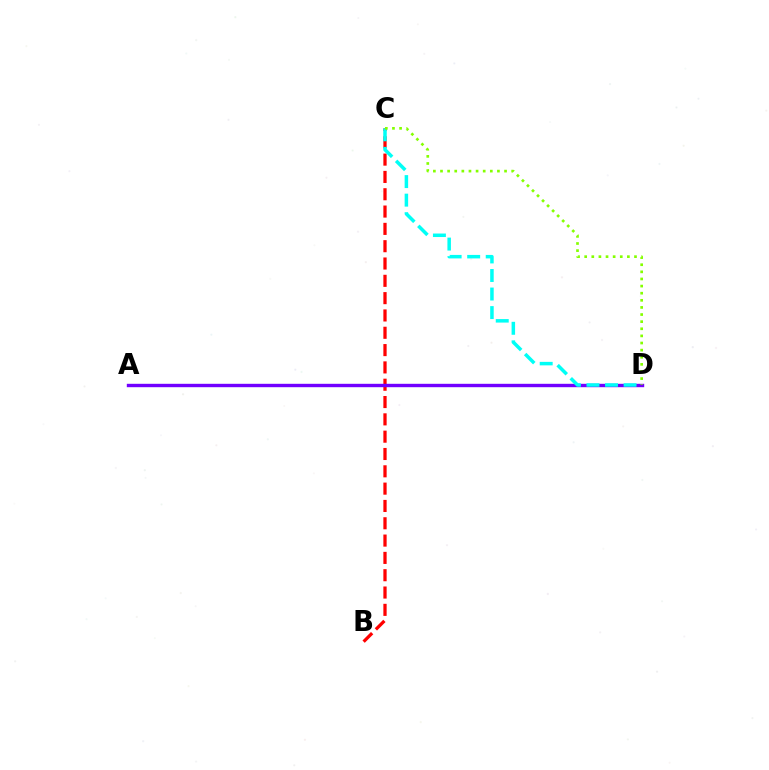{('B', 'C'): [{'color': '#ff0000', 'line_style': 'dashed', 'thickness': 2.35}], ('A', 'D'): [{'color': '#7200ff', 'line_style': 'solid', 'thickness': 2.44}], ('C', 'D'): [{'color': '#00fff6', 'line_style': 'dashed', 'thickness': 2.52}, {'color': '#84ff00', 'line_style': 'dotted', 'thickness': 1.93}]}